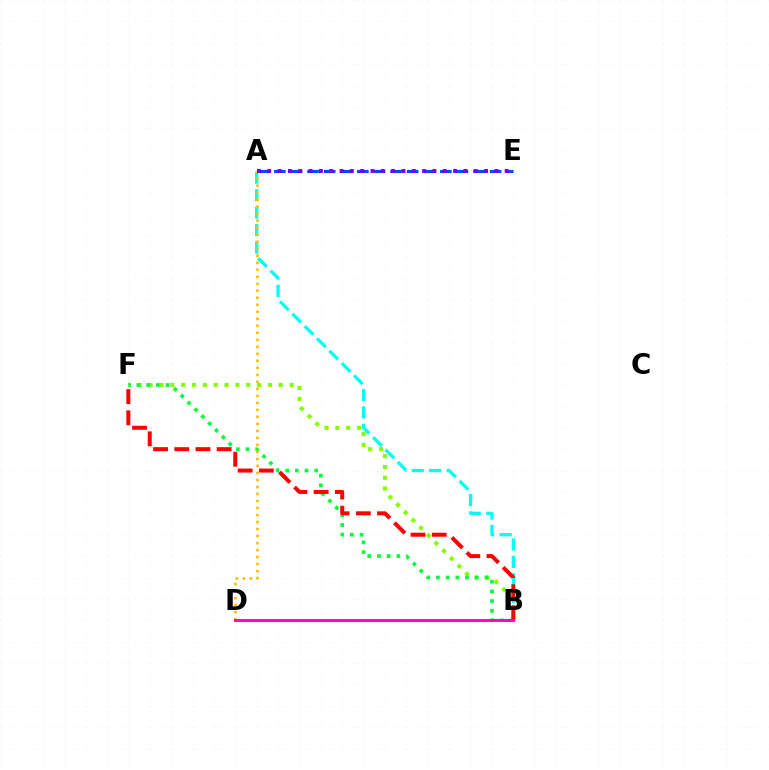{('B', 'F'): [{'color': '#84ff00', 'line_style': 'dotted', 'thickness': 2.95}, {'color': '#00ff39', 'line_style': 'dotted', 'thickness': 2.63}, {'color': '#ff0000', 'line_style': 'dashed', 'thickness': 2.88}], ('A', 'B'): [{'color': '#00fff6', 'line_style': 'dashed', 'thickness': 2.37}], ('A', 'E'): [{'color': '#004bff', 'line_style': 'dashed', 'thickness': 2.25}, {'color': '#7200ff', 'line_style': 'dotted', 'thickness': 2.8}], ('A', 'D'): [{'color': '#ffbd00', 'line_style': 'dotted', 'thickness': 1.9}], ('B', 'D'): [{'color': '#ff00cf', 'line_style': 'solid', 'thickness': 2.1}]}